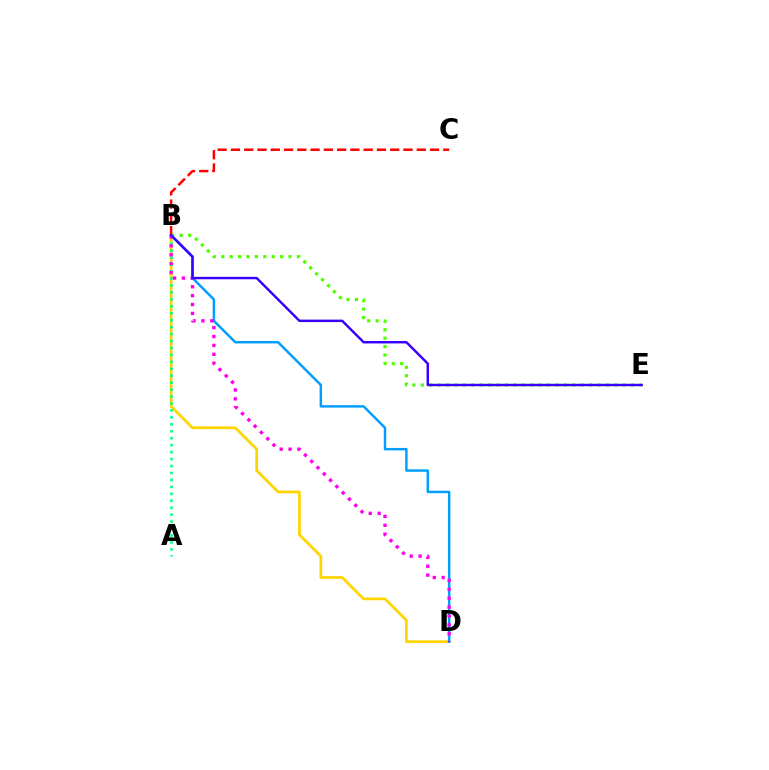{('B', 'D'): [{'color': '#ffd500', 'line_style': 'solid', 'thickness': 1.97}, {'color': '#009eff', 'line_style': 'solid', 'thickness': 1.77}, {'color': '#ff00ed', 'line_style': 'dotted', 'thickness': 2.42}], ('B', 'E'): [{'color': '#4fff00', 'line_style': 'dotted', 'thickness': 2.29}, {'color': '#3700ff', 'line_style': 'solid', 'thickness': 1.76}], ('A', 'B'): [{'color': '#00ff86', 'line_style': 'dotted', 'thickness': 1.89}], ('B', 'C'): [{'color': '#ff0000', 'line_style': 'dashed', 'thickness': 1.8}]}